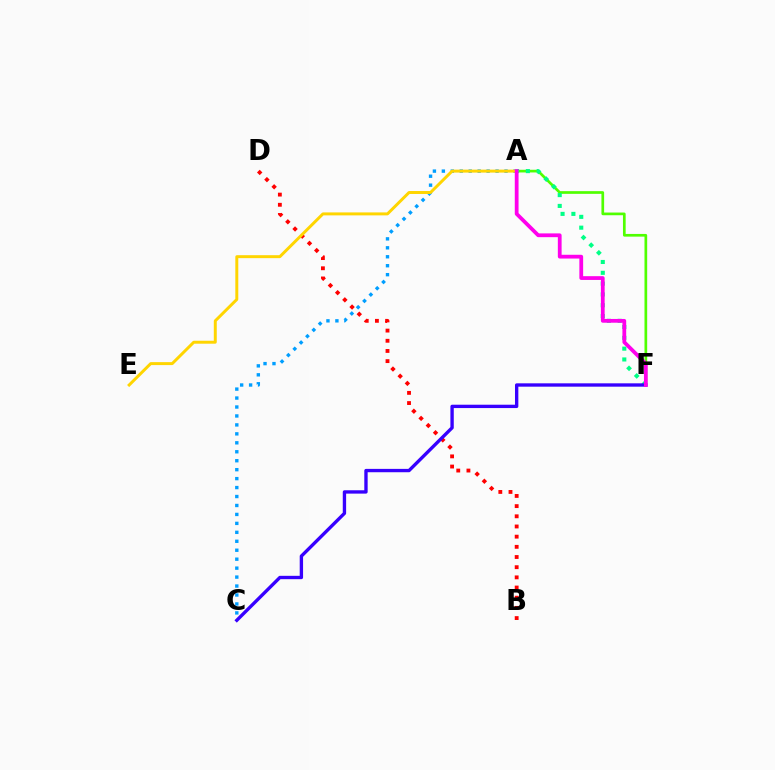{('A', 'F'): [{'color': '#4fff00', 'line_style': 'solid', 'thickness': 1.94}, {'color': '#00ff86', 'line_style': 'dotted', 'thickness': 2.94}, {'color': '#ff00ed', 'line_style': 'solid', 'thickness': 2.71}], ('B', 'D'): [{'color': '#ff0000', 'line_style': 'dotted', 'thickness': 2.76}], ('A', 'C'): [{'color': '#009eff', 'line_style': 'dotted', 'thickness': 2.43}], ('A', 'E'): [{'color': '#ffd500', 'line_style': 'solid', 'thickness': 2.13}], ('C', 'F'): [{'color': '#3700ff', 'line_style': 'solid', 'thickness': 2.41}]}